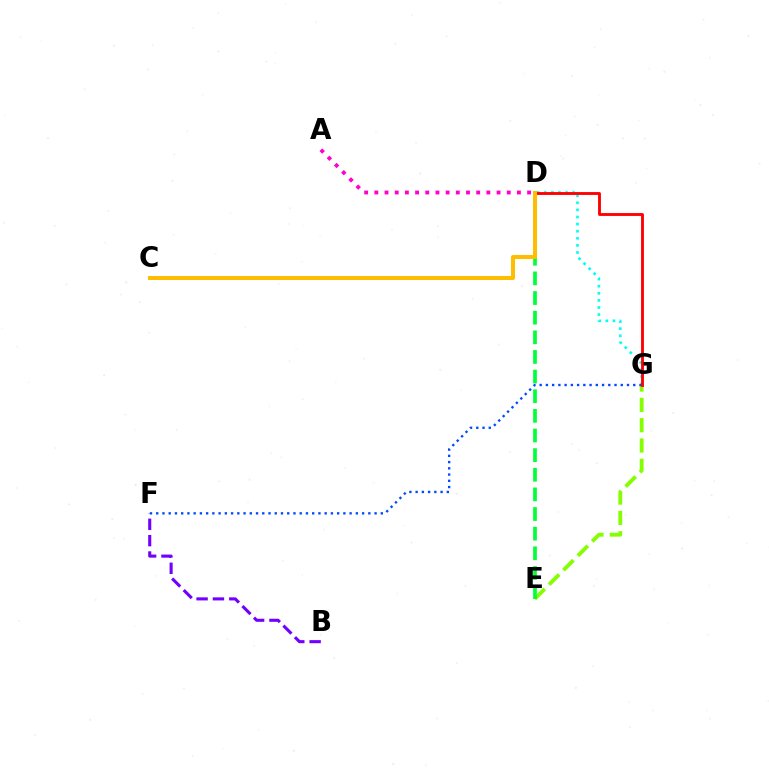{('A', 'D'): [{'color': '#ff00cf', 'line_style': 'dotted', 'thickness': 2.77}], ('B', 'F'): [{'color': '#7200ff', 'line_style': 'dashed', 'thickness': 2.22}], ('E', 'G'): [{'color': '#84ff00', 'line_style': 'dashed', 'thickness': 2.76}], ('D', 'E'): [{'color': '#00ff39', 'line_style': 'dashed', 'thickness': 2.67}], ('D', 'G'): [{'color': '#00fff6', 'line_style': 'dotted', 'thickness': 1.93}, {'color': '#ff0000', 'line_style': 'solid', 'thickness': 2.06}], ('F', 'G'): [{'color': '#004bff', 'line_style': 'dotted', 'thickness': 1.7}], ('C', 'D'): [{'color': '#ffbd00', 'line_style': 'solid', 'thickness': 2.88}]}